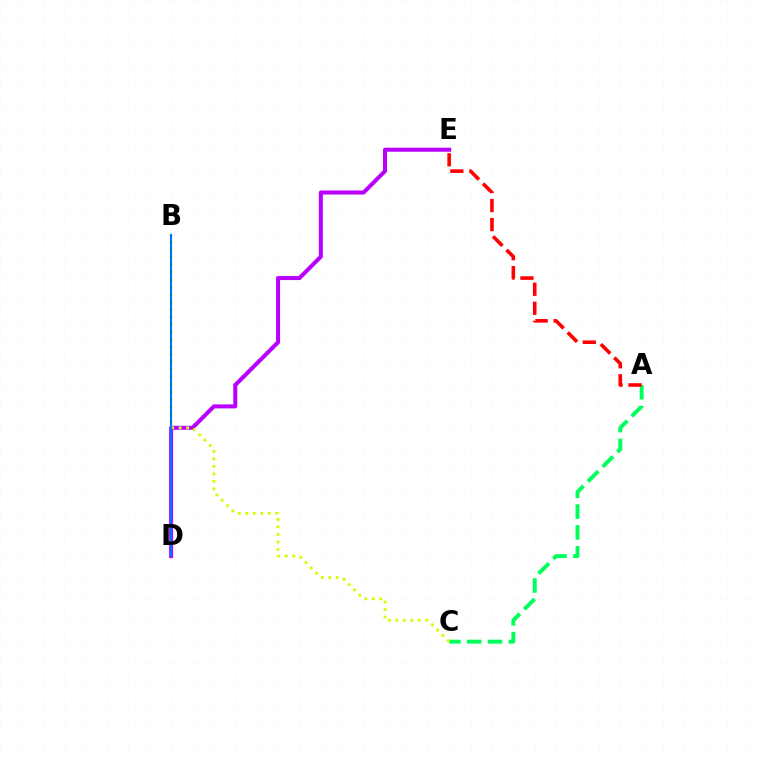{('A', 'C'): [{'color': '#00ff5c', 'line_style': 'dashed', 'thickness': 2.83}], ('D', 'E'): [{'color': '#b900ff', 'line_style': 'solid', 'thickness': 2.9}], ('B', 'C'): [{'color': '#d1ff00', 'line_style': 'dotted', 'thickness': 2.03}], ('B', 'D'): [{'color': '#0074ff', 'line_style': 'solid', 'thickness': 1.52}], ('A', 'E'): [{'color': '#ff0000', 'line_style': 'dashed', 'thickness': 2.58}]}